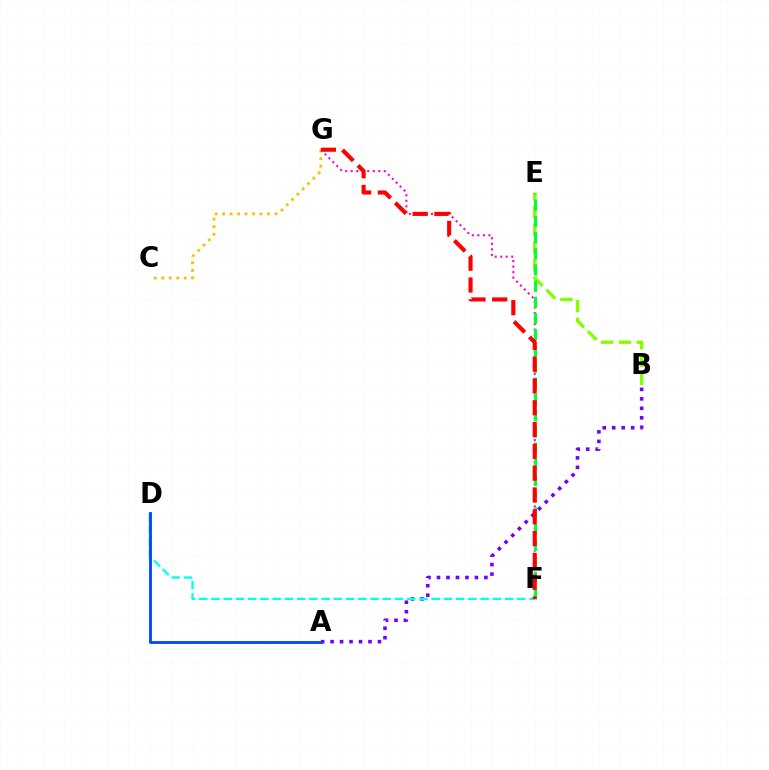{('A', 'B'): [{'color': '#7200ff', 'line_style': 'dotted', 'thickness': 2.57}], ('D', 'F'): [{'color': '#00fff6', 'line_style': 'dashed', 'thickness': 1.66}], ('B', 'E'): [{'color': '#84ff00', 'line_style': 'dashed', 'thickness': 2.41}], ('F', 'G'): [{'color': '#ff00cf', 'line_style': 'dotted', 'thickness': 1.5}, {'color': '#ff0000', 'line_style': 'dashed', 'thickness': 2.96}], ('A', 'D'): [{'color': '#004bff', 'line_style': 'solid', 'thickness': 2.06}], ('E', 'F'): [{'color': '#00ff39', 'line_style': 'dashed', 'thickness': 2.2}], ('C', 'G'): [{'color': '#ffbd00', 'line_style': 'dotted', 'thickness': 2.04}]}